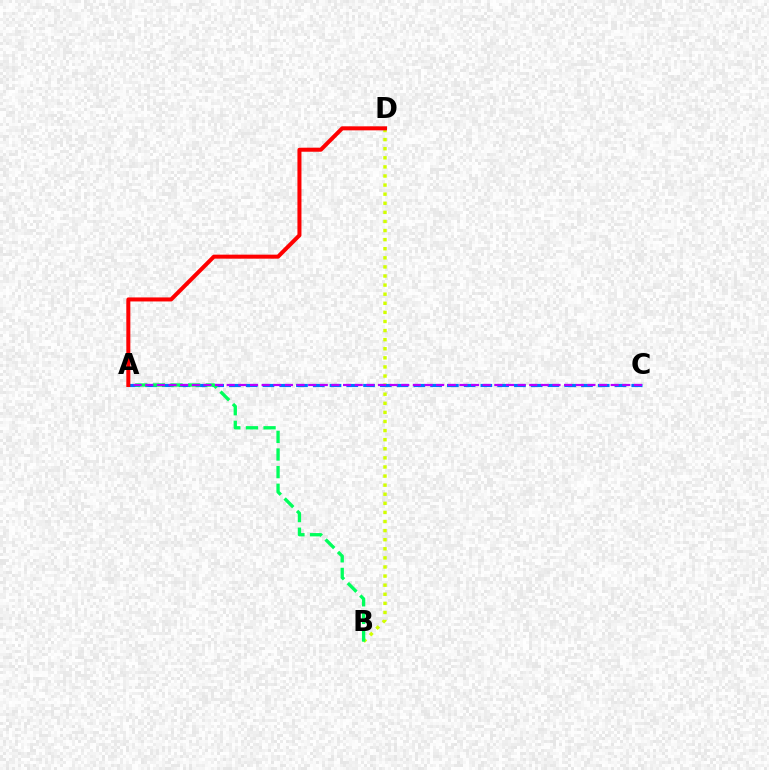{('B', 'D'): [{'color': '#d1ff00', 'line_style': 'dotted', 'thickness': 2.47}], ('A', 'C'): [{'color': '#0074ff', 'line_style': 'dashed', 'thickness': 2.28}, {'color': '#b900ff', 'line_style': 'dashed', 'thickness': 1.58}], ('A', 'B'): [{'color': '#00ff5c', 'line_style': 'dashed', 'thickness': 2.39}], ('A', 'D'): [{'color': '#ff0000', 'line_style': 'solid', 'thickness': 2.89}]}